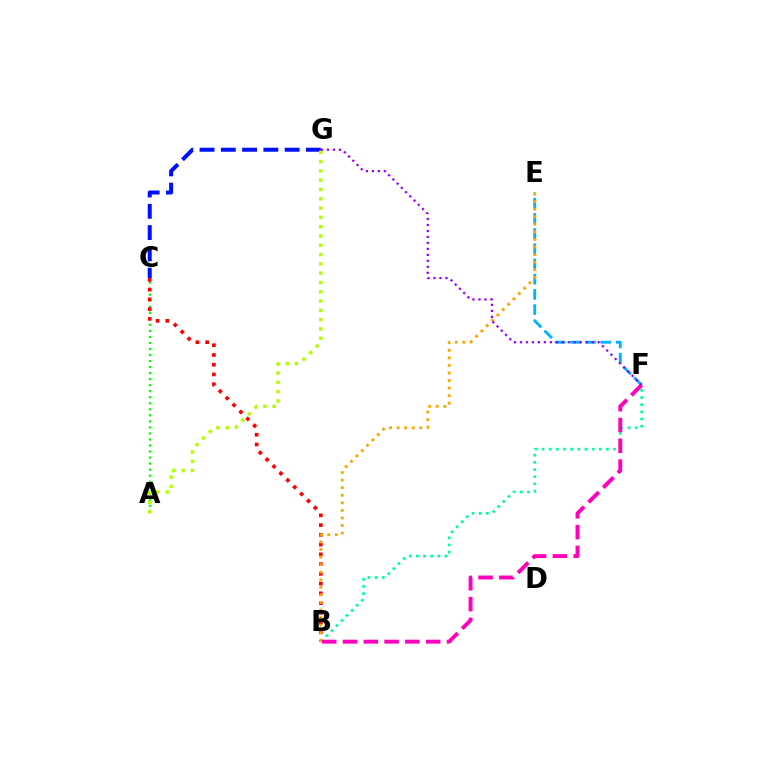{('A', 'C'): [{'color': '#08ff00', 'line_style': 'dotted', 'thickness': 1.64}], ('E', 'F'): [{'color': '#00b5ff', 'line_style': 'dashed', 'thickness': 2.07}], ('B', 'C'): [{'color': '#ff0000', 'line_style': 'dotted', 'thickness': 2.65}], ('B', 'F'): [{'color': '#00ff9d', 'line_style': 'dotted', 'thickness': 1.94}, {'color': '#ff00bd', 'line_style': 'dashed', 'thickness': 2.83}], ('B', 'E'): [{'color': '#ffa500', 'line_style': 'dotted', 'thickness': 2.05}], ('C', 'G'): [{'color': '#0010ff', 'line_style': 'dashed', 'thickness': 2.89}], ('A', 'G'): [{'color': '#b3ff00', 'line_style': 'dotted', 'thickness': 2.53}], ('F', 'G'): [{'color': '#9b00ff', 'line_style': 'dotted', 'thickness': 1.62}]}